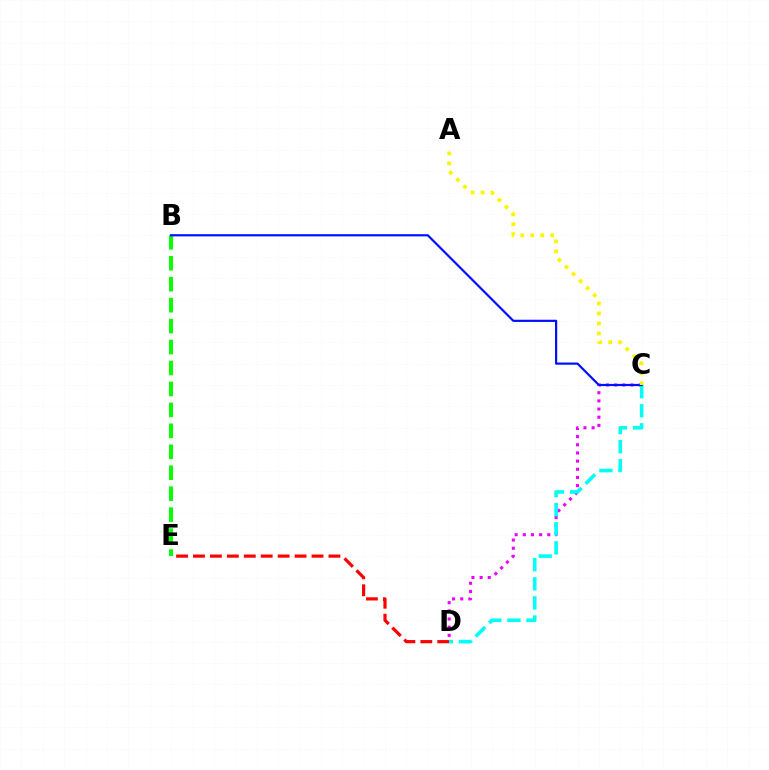{('D', 'E'): [{'color': '#ff0000', 'line_style': 'dashed', 'thickness': 2.3}], ('C', 'D'): [{'color': '#ee00ff', 'line_style': 'dotted', 'thickness': 2.22}, {'color': '#00fff6', 'line_style': 'dashed', 'thickness': 2.6}], ('B', 'E'): [{'color': '#08ff00', 'line_style': 'dashed', 'thickness': 2.85}], ('B', 'C'): [{'color': '#0010ff', 'line_style': 'solid', 'thickness': 1.58}], ('A', 'C'): [{'color': '#fcf500', 'line_style': 'dotted', 'thickness': 2.71}]}